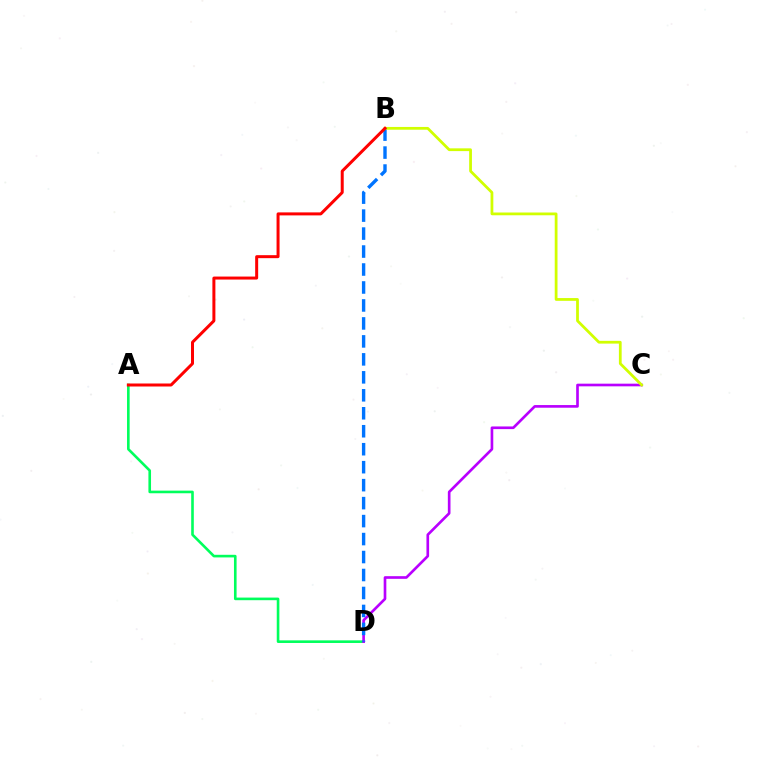{('A', 'D'): [{'color': '#00ff5c', 'line_style': 'solid', 'thickness': 1.88}], ('C', 'D'): [{'color': '#b900ff', 'line_style': 'solid', 'thickness': 1.91}], ('B', 'D'): [{'color': '#0074ff', 'line_style': 'dashed', 'thickness': 2.44}], ('B', 'C'): [{'color': '#d1ff00', 'line_style': 'solid', 'thickness': 1.99}], ('A', 'B'): [{'color': '#ff0000', 'line_style': 'solid', 'thickness': 2.16}]}